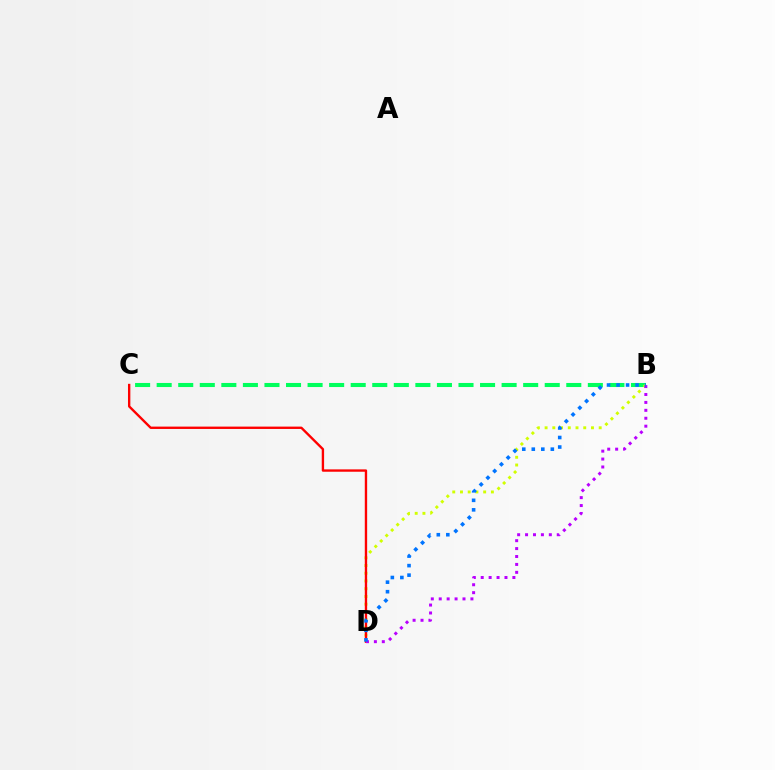{('B', 'C'): [{'color': '#00ff5c', 'line_style': 'dashed', 'thickness': 2.93}], ('B', 'D'): [{'color': '#d1ff00', 'line_style': 'dotted', 'thickness': 2.1}, {'color': '#b900ff', 'line_style': 'dotted', 'thickness': 2.15}, {'color': '#0074ff', 'line_style': 'dotted', 'thickness': 2.59}], ('C', 'D'): [{'color': '#ff0000', 'line_style': 'solid', 'thickness': 1.7}]}